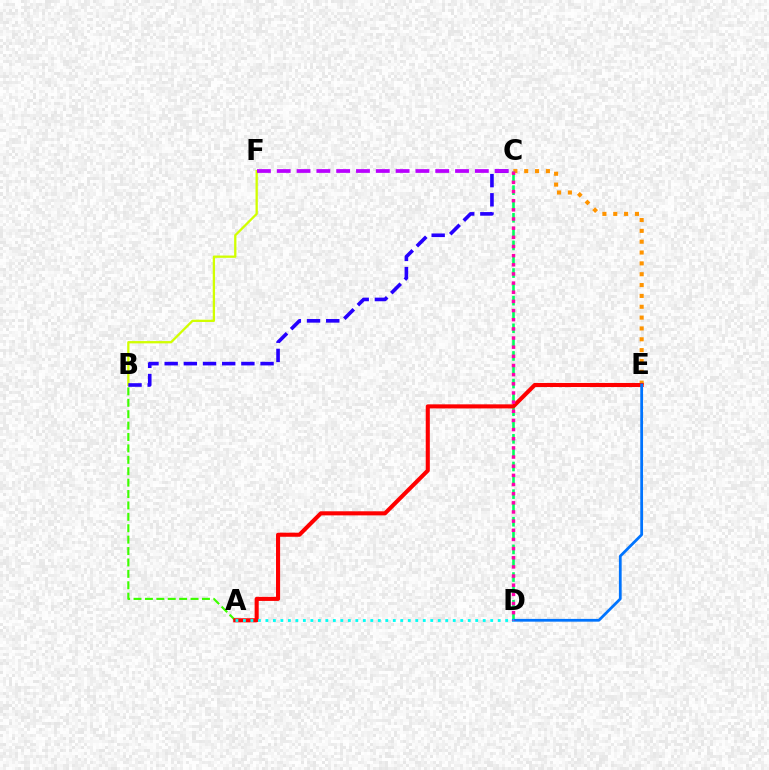{('C', 'E'): [{'color': '#ff9400', 'line_style': 'dotted', 'thickness': 2.95}], ('A', 'B'): [{'color': '#3dff00', 'line_style': 'dashed', 'thickness': 1.55}], ('B', 'F'): [{'color': '#d1ff00', 'line_style': 'solid', 'thickness': 1.65}], ('C', 'D'): [{'color': '#00ff5c', 'line_style': 'dashed', 'thickness': 1.88}, {'color': '#ff00ac', 'line_style': 'dotted', 'thickness': 2.49}], ('A', 'E'): [{'color': '#ff0000', 'line_style': 'solid', 'thickness': 2.94}], ('D', 'E'): [{'color': '#0074ff', 'line_style': 'solid', 'thickness': 1.99}], ('A', 'D'): [{'color': '#00fff6', 'line_style': 'dotted', 'thickness': 2.04}], ('B', 'C'): [{'color': '#2500ff', 'line_style': 'dashed', 'thickness': 2.61}], ('C', 'F'): [{'color': '#b900ff', 'line_style': 'dashed', 'thickness': 2.69}]}